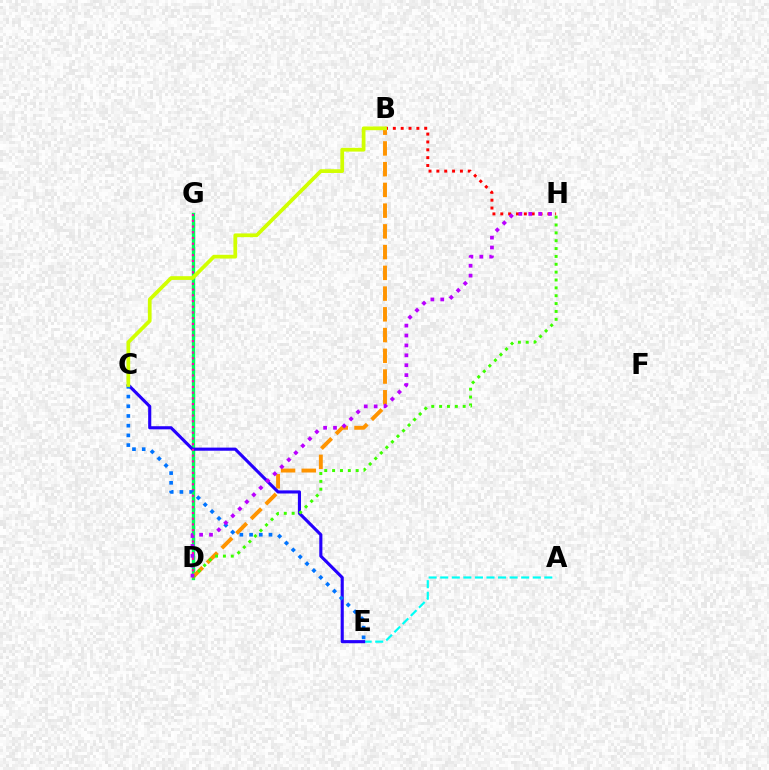{('B', 'H'): [{'color': '#ff0000', 'line_style': 'dotted', 'thickness': 2.13}], ('D', 'G'): [{'color': '#00ff5c', 'line_style': 'solid', 'thickness': 2.42}, {'color': '#ff00ac', 'line_style': 'dotted', 'thickness': 1.56}], ('B', 'D'): [{'color': '#ff9400', 'line_style': 'dashed', 'thickness': 2.82}], ('A', 'E'): [{'color': '#00fff6', 'line_style': 'dashed', 'thickness': 1.57}], ('C', 'E'): [{'color': '#2500ff', 'line_style': 'solid', 'thickness': 2.24}, {'color': '#0074ff', 'line_style': 'dotted', 'thickness': 2.64}], ('D', 'H'): [{'color': '#3dff00', 'line_style': 'dotted', 'thickness': 2.13}, {'color': '#b900ff', 'line_style': 'dotted', 'thickness': 2.69}], ('B', 'C'): [{'color': '#d1ff00', 'line_style': 'solid', 'thickness': 2.69}]}